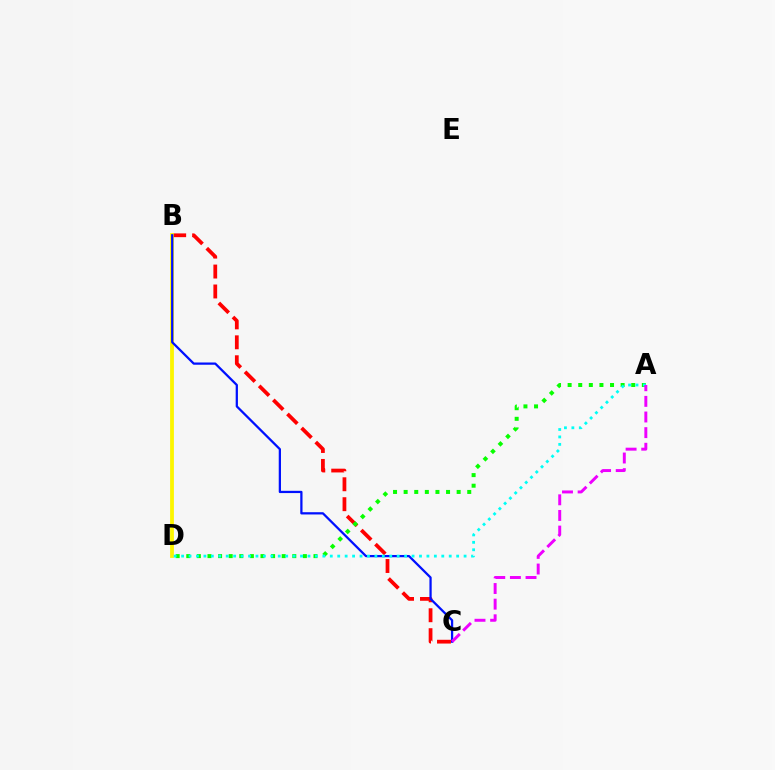{('B', 'C'): [{'color': '#ff0000', 'line_style': 'dashed', 'thickness': 2.71}, {'color': '#0010ff', 'line_style': 'solid', 'thickness': 1.62}], ('B', 'D'): [{'color': '#fcf500', 'line_style': 'solid', 'thickness': 2.73}], ('A', 'D'): [{'color': '#08ff00', 'line_style': 'dotted', 'thickness': 2.88}, {'color': '#00fff6', 'line_style': 'dotted', 'thickness': 2.02}], ('A', 'C'): [{'color': '#ee00ff', 'line_style': 'dashed', 'thickness': 2.12}]}